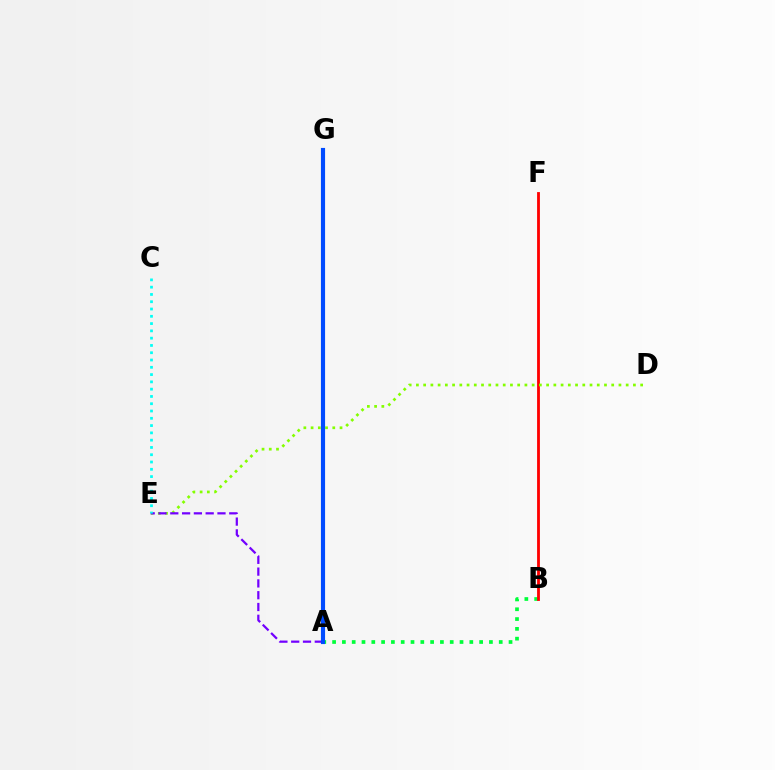{('A', 'B'): [{'color': '#00ff39', 'line_style': 'dotted', 'thickness': 2.66}], ('B', 'F'): [{'color': '#ff0000', 'line_style': 'solid', 'thickness': 2.03}], ('A', 'G'): [{'color': '#ff00cf', 'line_style': 'solid', 'thickness': 1.66}, {'color': '#ffbd00', 'line_style': 'dotted', 'thickness': 1.65}, {'color': '#004bff', 'line_style': 'solid', 'thickness': 2.99}], ('D', 'E'): [{'color': '#84ff00', 'line_style': 'dotted', 'thickness': 1.97}], ('A', 'E'): [{'color': '#7200ff', 'line_style': 'dashed', 'thickness': 1.6}], ('C', 'E'): [{'color': '#00fff6', 'line_style': 'dotted', 'thickness': 1.98}]}